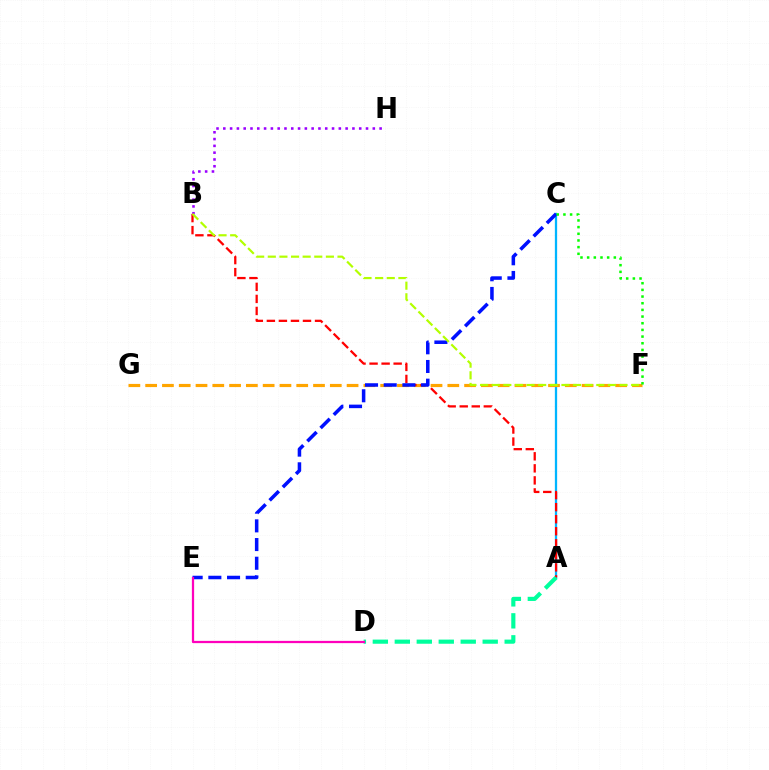{('A', 'C'): [{'color': '#00b5ff', 'line_style': 'solid', 'thickness': 1.64}], ('B', 'H'): [{'color': '#9b00ff', 'line_style': 'dotted', 'thickness': 1.85}], ('F', 'G'): [{'color': '#ffa500', 'line_style': 'dashed', 'thickness': 2.28}], ('A', 'B'): [{'color': '#ff0000', 'line_style': 'dashed', 'thickness': 1.64}], ('C', 'E'): [{'color': '#0010ff', 'line_style': 'dashed', 'thickness': 2.54}], ('A', 'D'): [{'color': '#00ff9d', 'line_style': 'dashed', 'thickness': 2.98}], ('B', 'F'): [{'color': '#b3ff00', 'line_style': 'dashed', 'thickness': 1.58}], ('D', 'E'): [{'color': '#ff00bd', 'line_style': 'solid', 'thickness': 1.62}], ('C', 'F'): [{'color': '#08ff00', 'line_style': 'dotted', 'thickness': 1.81}]}